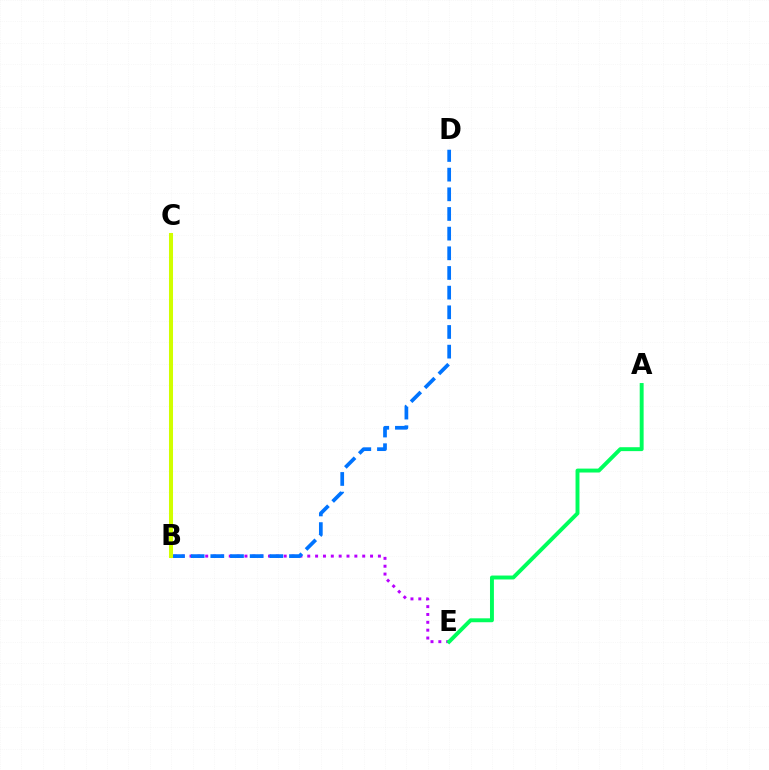{('B', 'E'): [{'color': '#b900ff', 'line_style': 'dotted', 'thickness': 2.13}], ('B', 'D'): [{'color': '#0074ff', 'line_style': 'dashed', 'thickness': 2.67}], ('B', 'C'): [{'color': '#ff0000', 'line_style': 'dashed', 'thickness': 2.06}, {'color': '#d1ff00', 'line_style': 'solid', 'thickness': 2.91}], ('A', 'E'): [{'color': '#00ff5c', 'line_style': 'solid', 'thickness': 2.82}]}